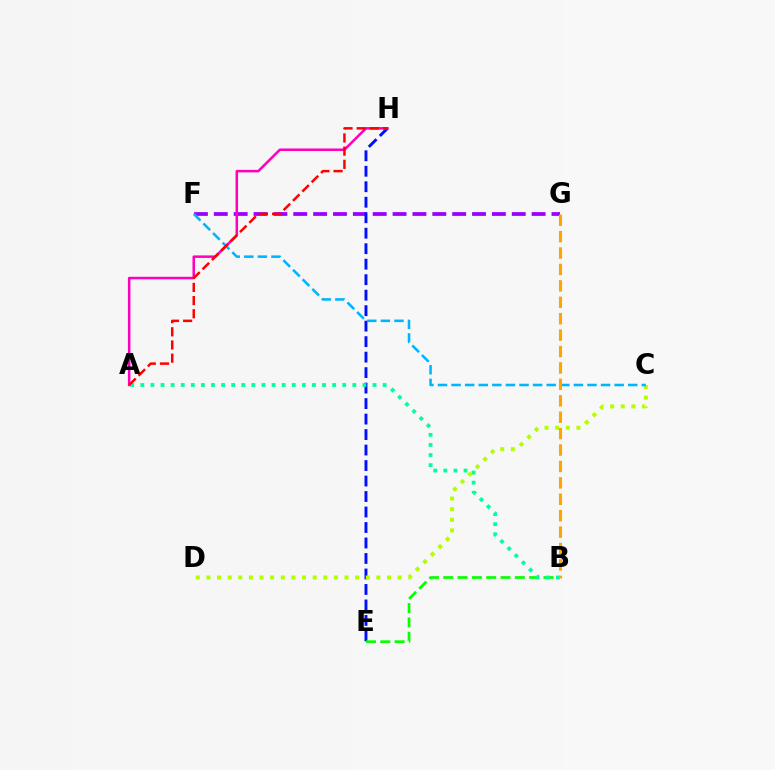{('F', 'G'): [{'color': '#9b00ff', 'line_style': 'dashed', 'thickness': 2.7}], ('E', 'H'): [{'color': '#0010ff', 'line_style': 'dashed', 'thickness': 2.1}], ('A', 'H'): [{'color': '#ff00bd', 'line_style': 'solid', 'thickness': 1.82}, {'color': '#ff0000', 'line_style': 'dashed', 'thickness': 1.79}], ('C', 'D'): [{'color': '#b3ff00', 'line_style': 'dotted', 'thickness': 2.89}], ('C', 'F'): [{'color': '#00b5ff', 'line_style': 'dashed', 'thickness': 1.85}], ('B', 'E'): [{'color': '#08ff00', 'line_style': 'dashed', 'thickness': 1.95}], ('A', 'B'): [{'color': '#00ff9d', 'line_style': 'dotted', 'thickness': 2.74}], ('B', 'G'): [{'color': '#ffa500', 'line_style': 'dashed', 'thickness': 2.23}]}